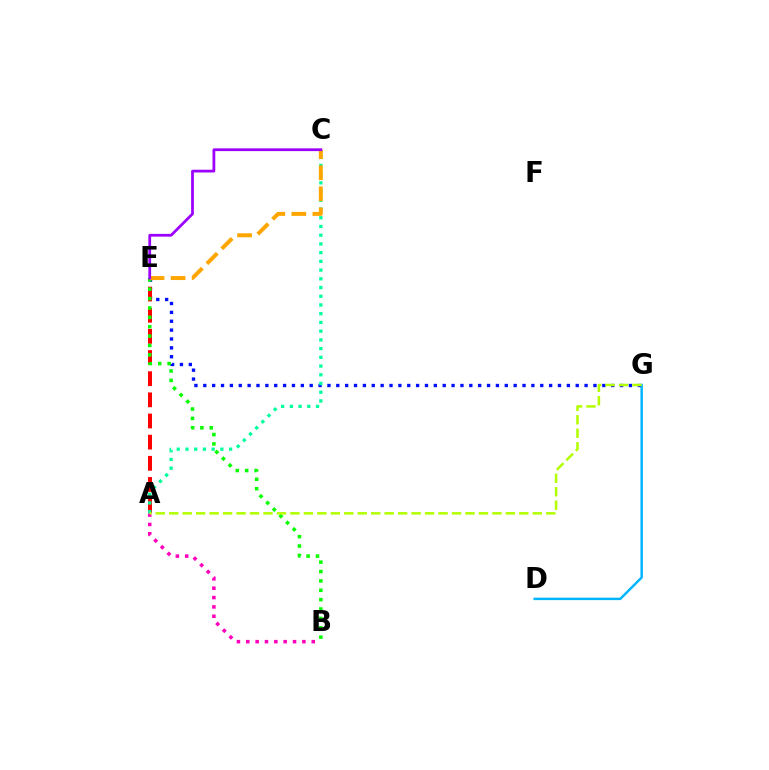{('D', 'G'): [{'color': '#00b5ff', 'line_style': 'solid', 'thickness': 1.77}], ('E', 'G'): [{'color': '#0010ff', 'line_style': 'dotted', 'thickness': 2.41}], ('A', 'B'): [{'color': '#ff00bd', 'line_style': 'dotted', 'thickness': 2.54}], ('A', 'E'): [{'color': '#ff0000', 'line_style': 'dashed', 'thickness': 2.87}], ('A', 'C'): [{'color': '#00ff9d', 'line_style': 'dotted', 'thickness': 2.37}], ('B', 'E'): [{'color': '#08ff00', 'line_style': 'dotted', 'thickness': 2.55}], ('C', 'E'): [{'color': '#ffa500', 'line_style': 'dashed', 'thickness': 2.86}, {'color': '#9b00ff', 'line_style': 'solid', 'thickness': 1.98}], ('A', 'G'): [{'color': '#b3ff00', 'line_style': 'dashed', 'thickness': 1.83}]}